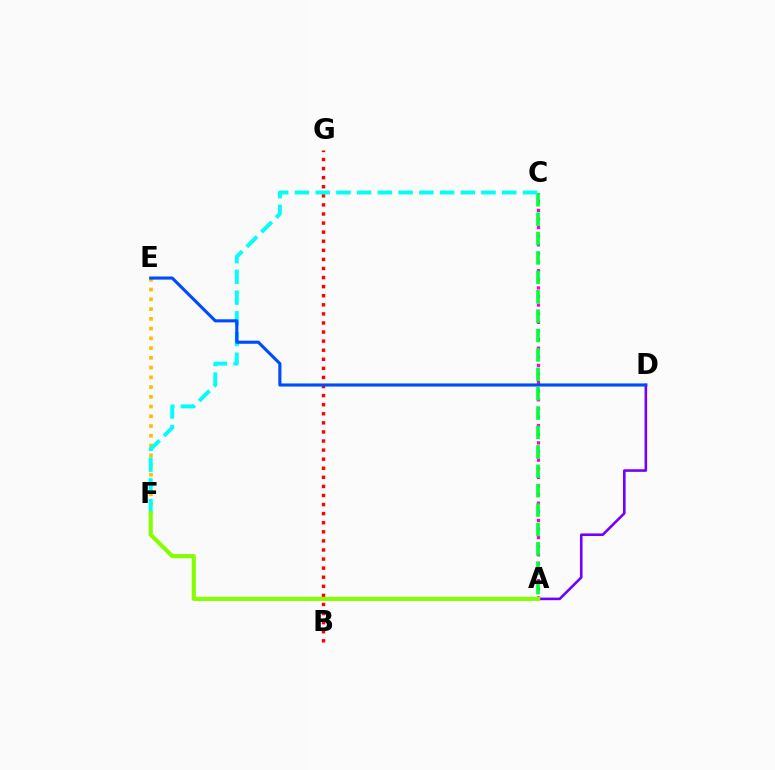{('A', 'C'): [{'color': '#ff00cf', 'line_style': 'dotted', 'thickness': 2.34}, {'color': '#00ff39', 'line_style': 'dashed', 'thickness': 2.63}], ('B', 'G'): [{'color': '#ff0000', 'line_style': 'dotted', 'thickness': 2.47}], ('E', 'F'): [{'color': '#ffbd00', 'line_style': 'dotted', 'thickness': 2.65}], ('A', 'D'): [{'color': '#7200ff', 'line_style': 'solid', 'thickness': 1.87}], ('C', 'F'): [{'color': '#00fff6', 'line_style': 'dashed', 'thickness': 2.82}], ('D', 'E'): [{'color': '#004bff', 'line_style': 'solid', 'thickness': 2.23}], ('A', 'F'): [{'color': '#84ff00', 'line_style': 'solid', 'thickness': 2.97}]}